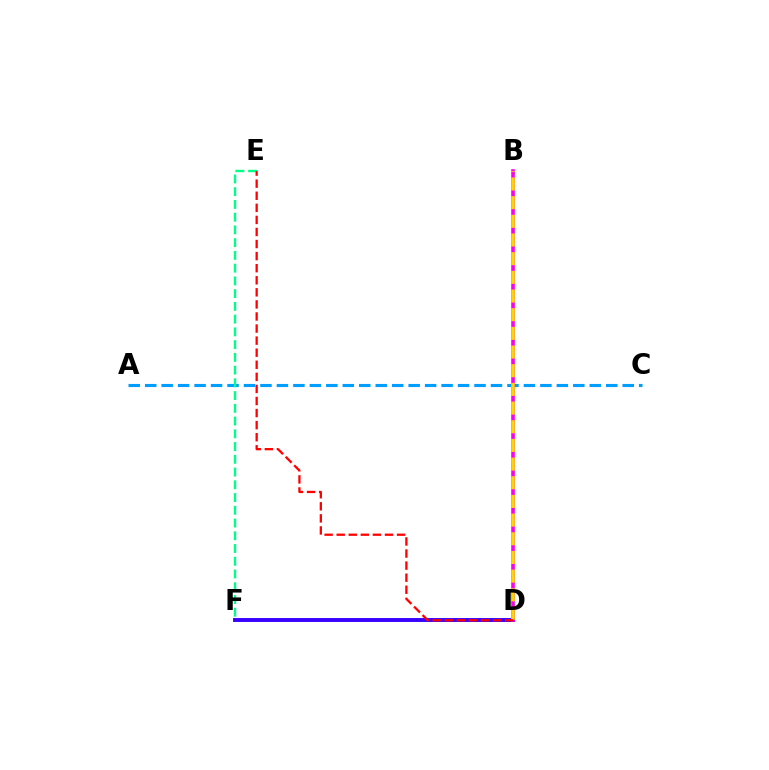{('B', 'D'): [{'color': '#4fff00', 'line_style': 'dotted', 'thickness': 1.99}, {'color': '#ff00ed', 'line_style': 'solid', 'thickness': 2.6}, {'color': '#ffd500', 'line_style': 'dashed', 'thickness': 2.54}], ('D', 'F'): [{'color': '#3700ff', 'line_style': 'solid', 'thickness': 2.81}], ('A', 'C'): [{'color': '#009eff', 'line_style': 'dashed', 'thickness': 2.24}], ('E', 'F'): [{'color': '#00ff86', 'line_style': 'dashed', 'thickness': 1.73}], ('D', 'E'): [{'color': '#ff0000', 'line_style': 'dashed', 'thickness': 1.64}]}